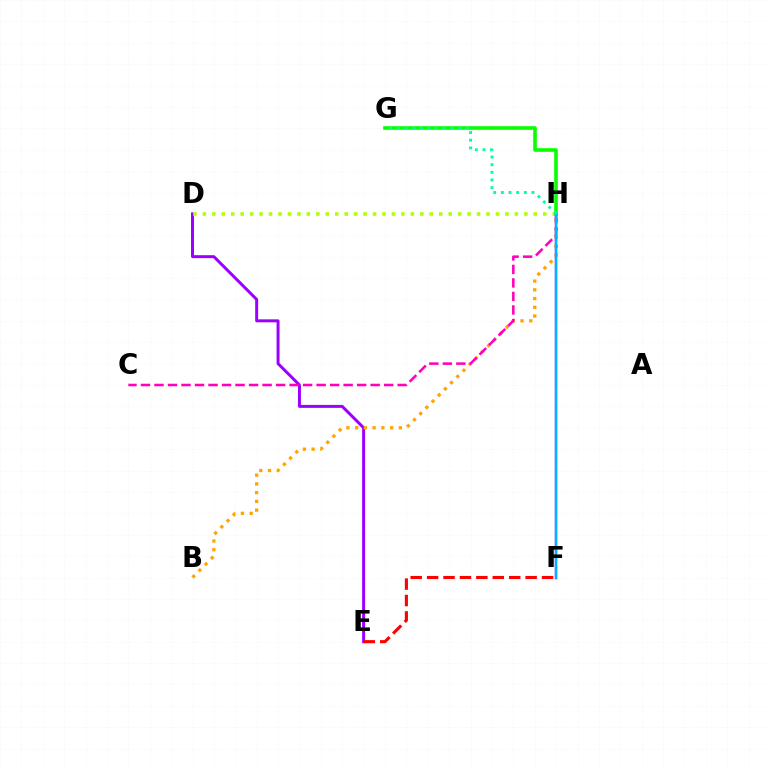{('D', 'E'): [{'color': '#9b00ff', 'line_style': 'solid', 'thickness': 2.14}], ('B', 'H'): [{'color': '#ffa500', 'line_style': 'dotted', 'thickness': 2.37}], ('F', 'H'): [{'color': '#0010ff', 'line_style': 'solid', 'thickness': 1.73}, {'color': '#00b5ff', 'line_style': 'solid', 'thickness': 1.5}], ('E', 'F'): [{'color': '#ff0000', 'line_style': 'dashed', 'thickness': 2.23}], ('D', 'H'): [{'color': '#b3ff00', 'line_style': 'dotted', 'thickness': 2.57}], ('G', 'H'): [{'color': '#08ff00', 'line_style': 'solid', 'thickness': 2.6}, {'color': '#00ff9d', 'line_style': 'dotted', 'thickness': 2.08}], ('C', 'H'): [{'color': '#ff00bd', 'line_style': 'dashed', 'thickness': 1.84}]}